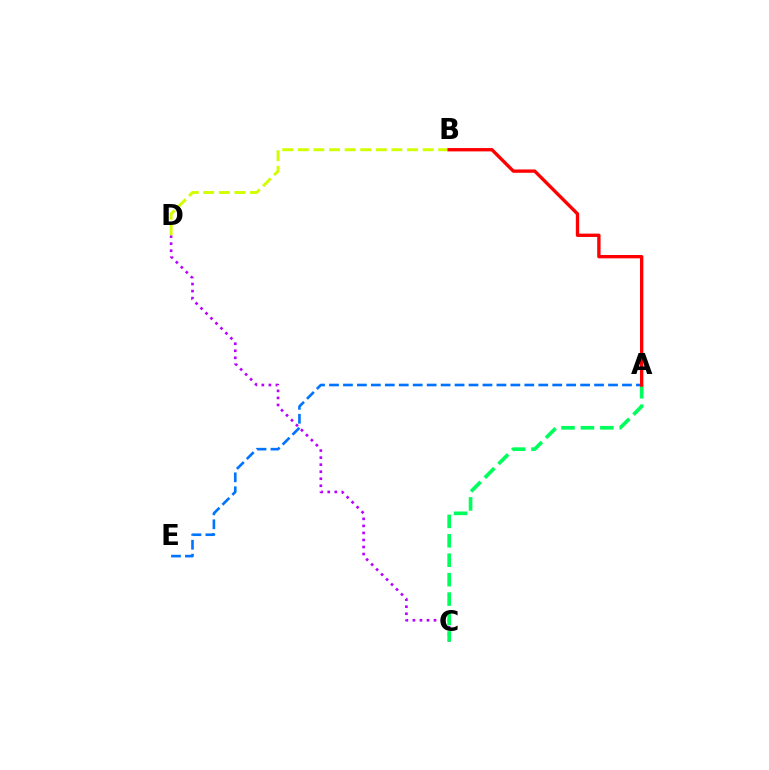{('C', 'D'): [{'color': '#b900ff', 'line_style': 'dotted', 'thickness': 1.91}], ('A', 'C'): [{'color': '#00ff5c', 'line_style': 'dashed', 'thickness': 2.64}], ('B', 'D'): [{'color': '#d1ff00', 'line_style': 'dashed', 'thickness': 2.12}], ('A', 'E'): [{'color': '#0074ff', 'line_style': 'dashed', 'thickness': 1.9}], ('A', 'B'): [{'color': '#ff0000', 'line_style': 'solid', 'thickness': 2.4}]}